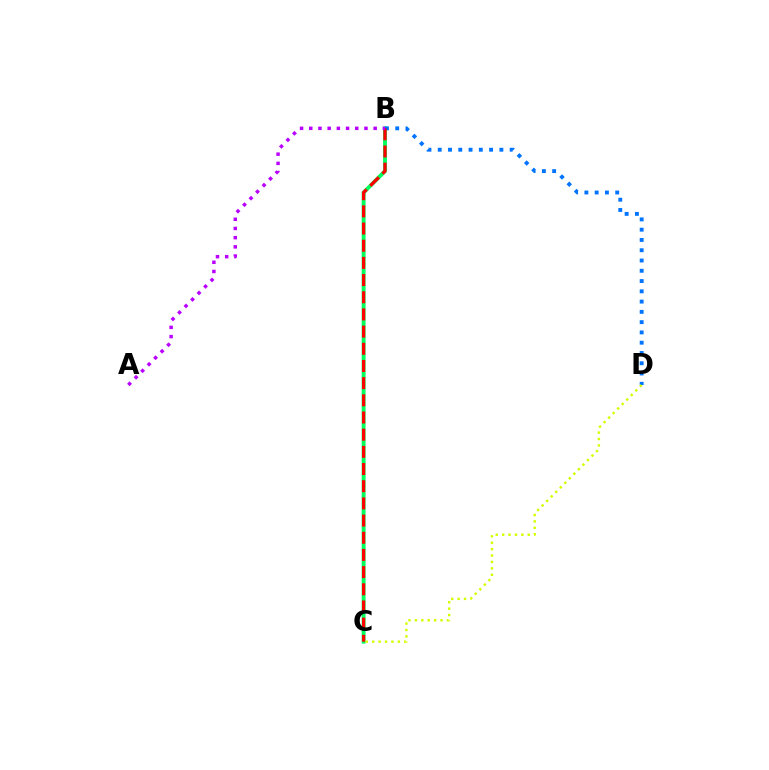{('B', 'C'): [{'color': '#00ff5c', 'line_style': 'solid', 'thickness': 2.8}, {'color': '#ff0000', 'line_style': 'dashed', 'thickness': 2.33}], ('B', 'D'): [{'color': '#0074ff', 'line_style': 'dotted', 'thickness': 2.79}], ('C', 'D'): [{'color': '#d1ff00', 'line_style': 'dotted', 'thickness': 1.74}], ('A', 'B'): [{'color': '#b900ff', 'line_style': 'dotted', 'thickness': 2.5}]}